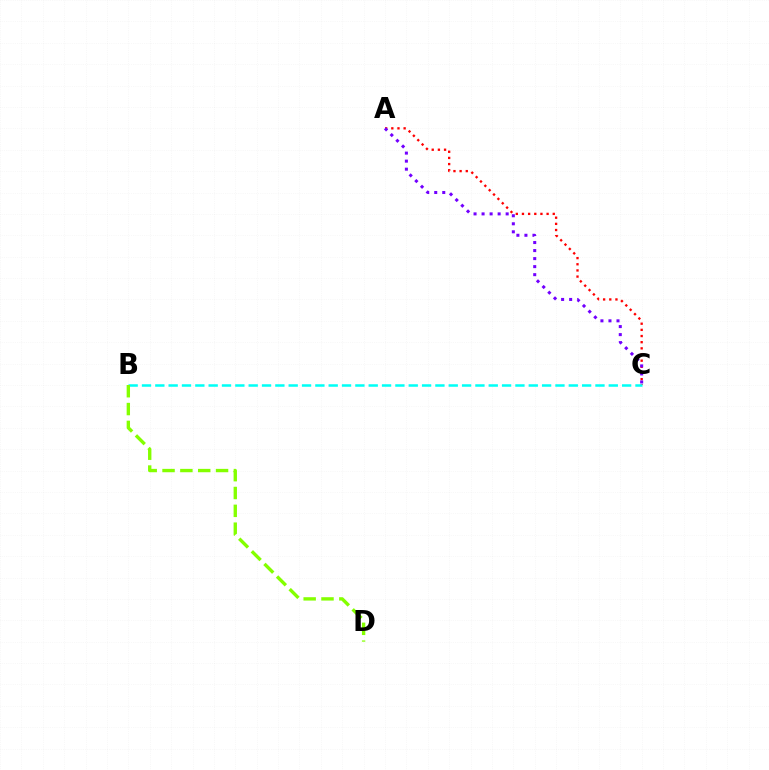{('A', 'C'): [{'color': '#ff0000', 'line_style': 'dotted', 'thickness': 1.67}, {'color': '#7200ff', 'line_style': 'dotted', 'thickness': 2.18}], ('B', 'C'): [{'color': '#00fff6', 'line_style': 'dashed', 'thickness': 1.81}], ('B', 'D'): [{'color': '#84ff00', 'line_style': 'dashed', 'thickness': 2.42}]}